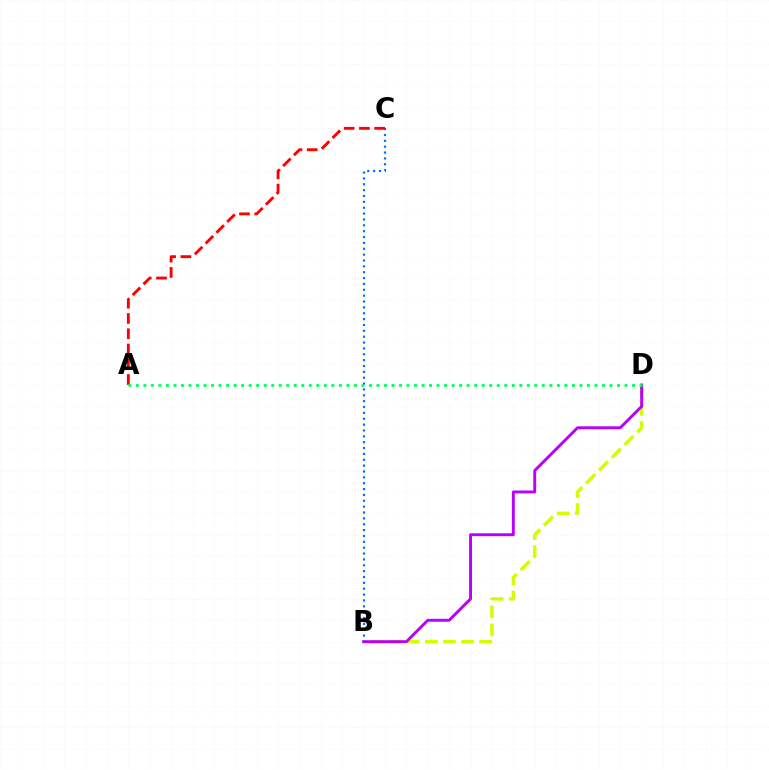{('B', 'C'): [{'color': '#0074ff', 'line_style': 'dotted', 'thickness': 1.59}], ('B', 'D'): [{'color': '#d1ff00', 'line_style': 'dashed', 'thickness': 2.46}, {'color': '#b900ff', 'line_style': 'solid', 'thickness': 2.1}], ('A', 'C'): [{'color': '#ff0000', 'line_style': 'dashed', 'thickness': 2.07}], ('A', 'D'): [{'color': '#00ff5c', 'line_style': 'dotted', 'thickness': 2.04}]}